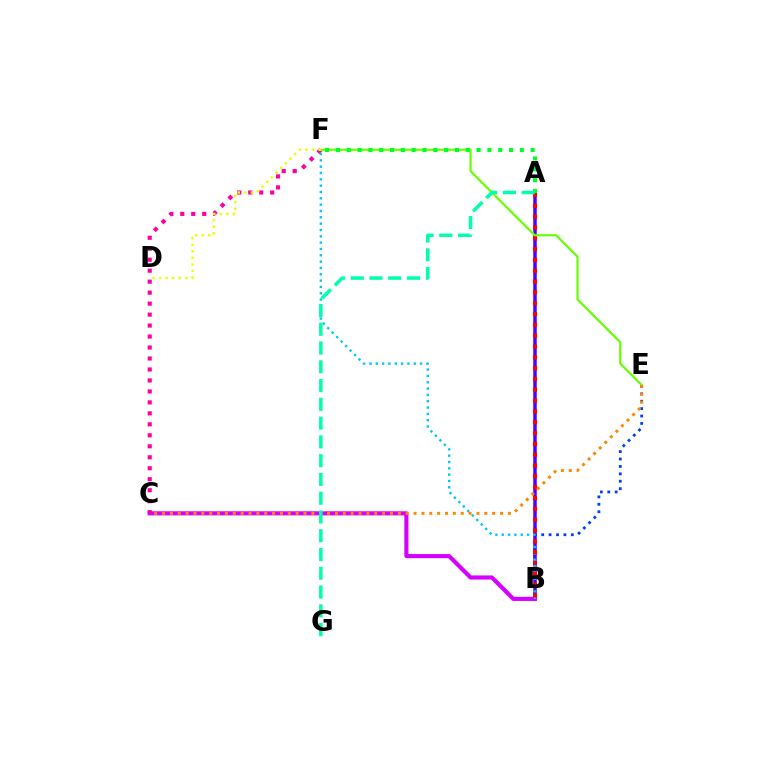{('B', 'E'): [{'color': '#003fff', 'line_style': 'dotted', 'thickness': 2.01}], ('A', 'B'): [{'color': '#4f00ff', 'line_style': 'solid', 'thickness': 2.52}, {'color': '#ff0000', 'line_style': 'dotted', 'thickness': 2.94}], ('B', 'C'): [{'color': '#d600ff', 'line_style': 'solid', 'thickness': 2.97}], ('C', 'F'): [{'color': '#ff00a0', 'line_style': 'dotted', 'thickness': 2.98}], ('B', 'F'): [{'color': '#00c7ff', 'line_style': 'dotted', 'thickness': 1.72}], ('E', 'F'): [{'color': '#66ff00', 'line_style': 'solid', 'thickness': 1.58}], ('D', 'F'): [{'color': '#eeff00', 'line_style': 'dotted', 'thickness': 1.78}], ('C', 'E'): [{'color': '#ff8800', 'line_style': 'dotted', 'thickness': 2.14}], ('A', 'F'): [{'color': '#00ff27', 'line_style': 'dotted', 'thickness': 2.94}], ('A', 'G'): [{'color': '#00ffaf', 'line_style': 'dashed', 'thickness': 2.55}]}